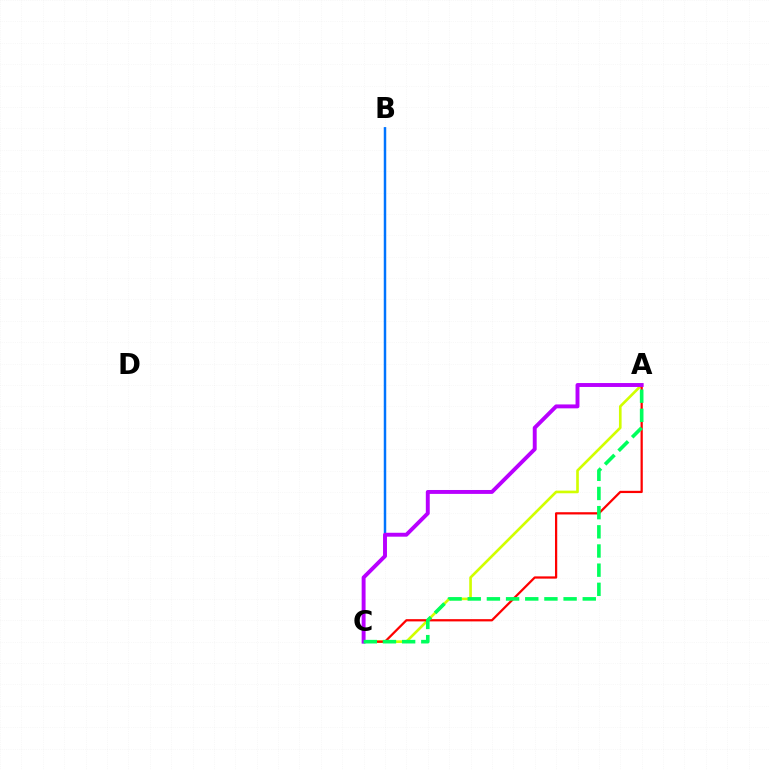{('A', 'C'): [{'color': '#d1ff00', 'line_style': 'solid', 'thickness': 1.91}, {'color': '#ff0000', 'line_style': 'solid', 'thickness': 1.62}, {'color': '#b900ff', 'line_style': 'solid', 'thickness': 2.82}, {'color': '#00ff5c', 'line_style': 'dashed', 'thickness': 2.6}], ('B', 'C'): [{'color': '#0074ff', 'line_style': 'solid', 'thickness': 1.78}]}